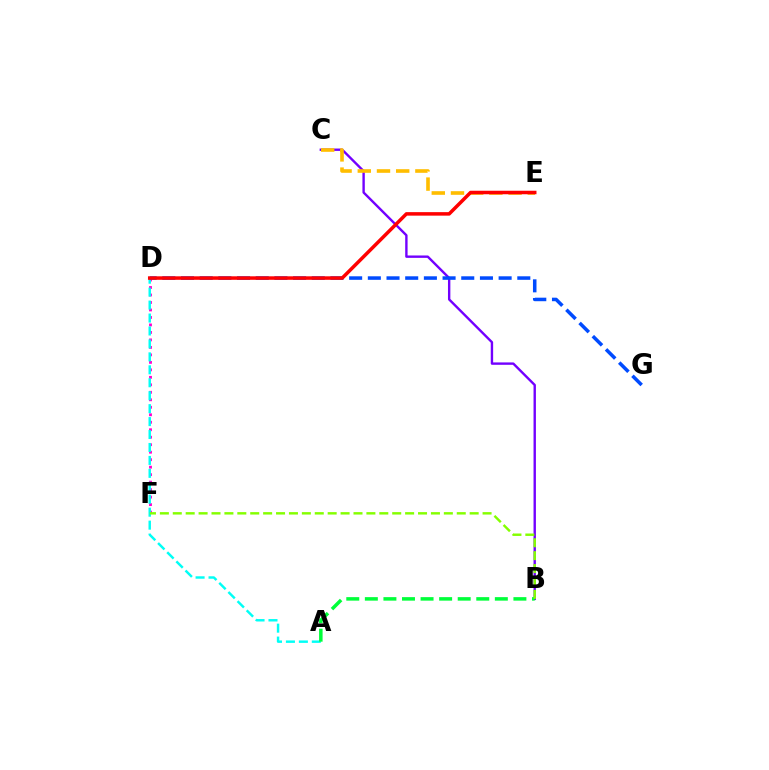{('D', 'F'): [{'color': '#ff00cf', 'line_style': 'dotted', 'thickness': 2.03}], ('A', 'D'): [{'color': '#00fff6', 'line_style': 'dashed', 'thickness': 1.76}], ('B', 'C'): [{'color': '#7200ff', 'line_style': 'solid', 'thickness': 1.72}], ('D', 'G'): [{'color': '#004bff', 'line_style': 'dashed', 'thickness': 2.54}], ('C', 'E'): [{'color': '#ffbd00', 'line_style': 'dashed', 'thickness': 2.61}], ('A', 'B'): [{'color': '#00ff39', 'line_style': 'dashed', 'thickness': 2.52}], ('D', 'E'): [{'color': '#ff0000', 'line_style': 'solid', 'thickness': 2.53}], ('B', 'F'): [{'color': '#84ff00', 'line_style': 'dashed', 'thickness': 1.75}]}